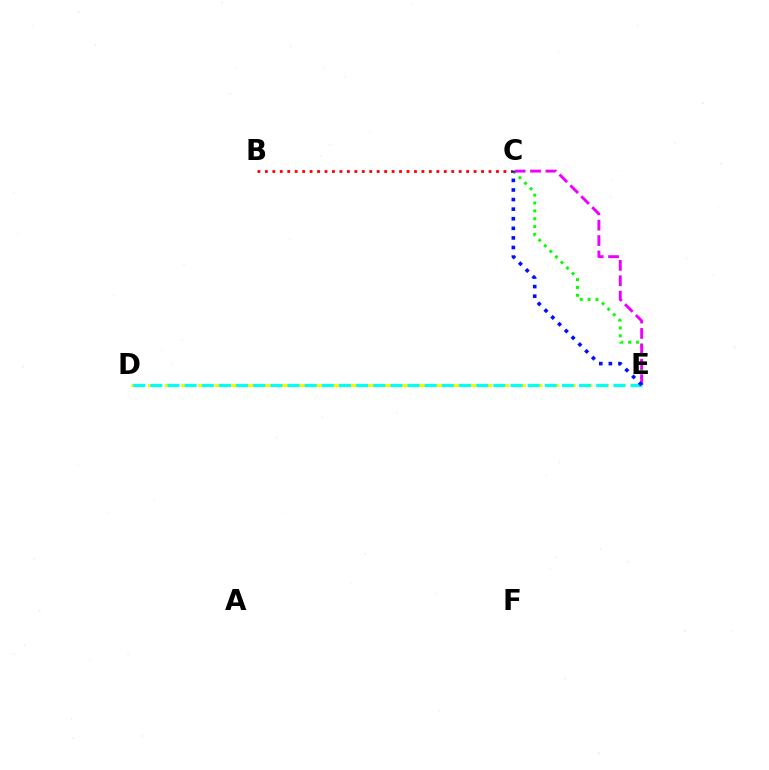{('D', 'E'): [{'color': '#fcf500', 'line_style': 'dashed', 'thickness': 2.26}, {'color': '#00fff6', 'line_style': 'dashed', 'thickness': 2.33}], ('B', 'C'): [{'color': '#ff0000', 'line_style': 'dotted', 'thickness': 2.03}], ('C', 'E'): [{'color': '#08ff00', 'line_style': 'dotted', 'thickness': 2.14}, {'color': '#ee00ff', 'line_style': 'dashed', 'thickness': 2.09}, {'color': '#0010ff', 'line_style': 'dotted', 'thickness': 2.61}]}